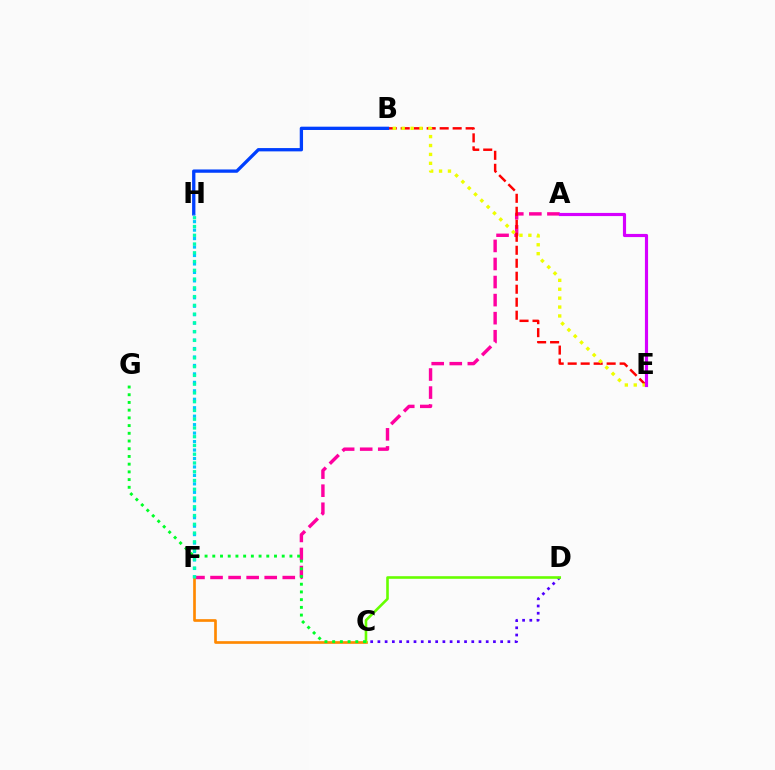{('A', 'F'): [{'color': '#ff00a0', 'line_style': 'dashed', 'thickness': 2.45}], ('B', 'E'): [{'color': '#ff0000', 'line_style': 'dashed', 'thickness': 1.76}, {'color': '#eeff00', 'line_style': 'dotted', 'thickness': 2.42}], ('B', 'H'): [{'color': '#003fff', 'line_style': 'solid', 'thickness': 2.38}], ('F', 'H'): [{'color': '#00c7ff', 'line_style': 'dotted', 'thickness': 2.3}, {'color': '#00ffaf', 'line_style': 'dotted', 'thickness': 2.38}], ('C', 'F'): [{'color': '#ff8800', 'line_style': 'solid', 'thickness': 1.92}], ('C', 'D'): [{'color': '#4f00ff', 'line_style': 'dotted', 'thickness': 1.96}, {'color': '#66ff00', 'line_style': 'solid', 'thickness': 1.88}], ('C', 'G'): [{'color': '#00ff27', 'line_style': 'dotted', 'thickness': 2.1}], ('A', 'E'): [{'color': '#d600ff', 'line_style': 'solid', 'thickness': 2.27}]}